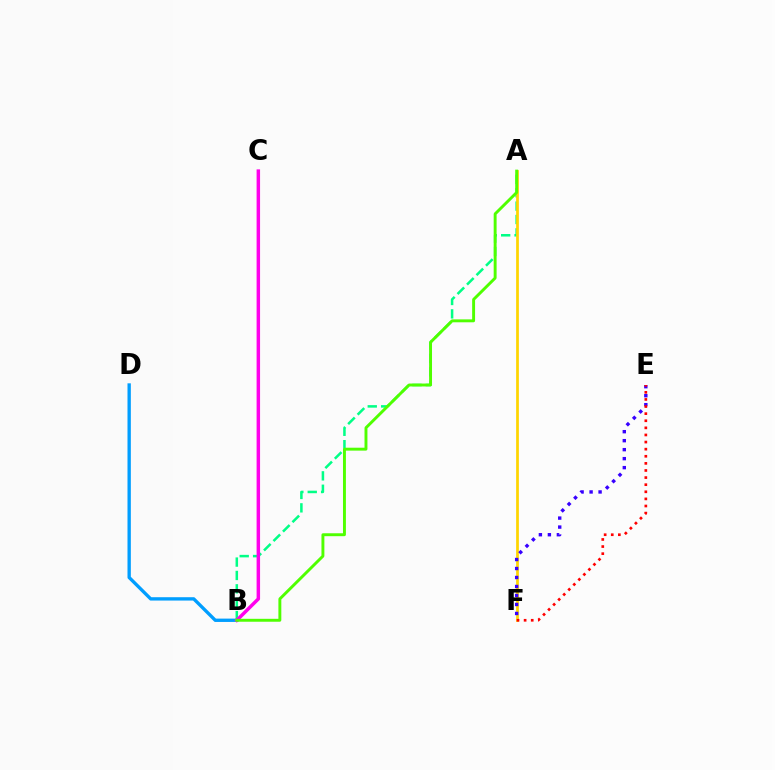{('A', 'B'): [{'color': '#00ff86', 'line_style': 'dashed', 'thickness': 1.82}, {'color': '#4fff00', 'line_style': 'solid', 'thickness': 2.1}], ('A', 'F'): [{'color': '#ffd500', 'line_style': 'solid', 'thickness': 1.97}], ('E', 'F'): [{'color': '#3700ff', 'line_style': 'dotted', 'thickness': 2.44}, {'color': '#ff0000', 'line_style': 'dotted', 'thickness': 1.93}], ('B', 'D'): [{'color': '#009eff', 'line_style': 'solid', 'thickness': 2.41}], ('B', 'C'): [{'color': '#ff00ed', 'line_style': 'solid', 'thickness': 2.49}]}